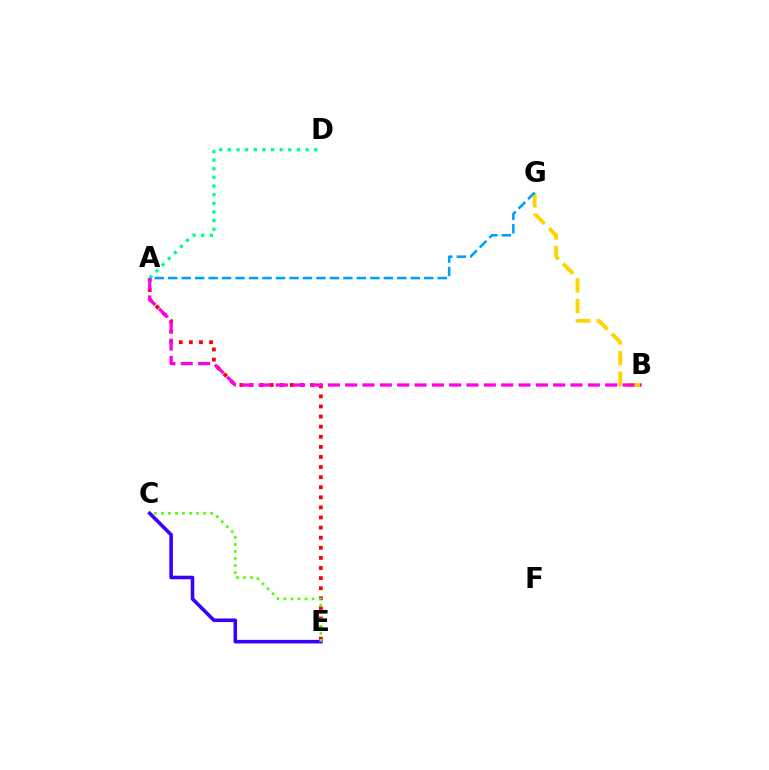{('B', 'G'): [{'color': '#ffd500', 'line_style': 'dashed', 'thickness': 2.8}], ('A', 'E'): [{'color': '#ff0000', 'line_style': 'dotted', 'thickness': 2.74}], ('C', 'E'): [{'color': '#3700ff', 'line_style': 'solid', 'thickness': 2.57}, {'color': '#4fff00', 'line_style': 'dotted', 'thickness': 1.91}], ('A', 'D'): [{'color': '#00ff86', 'line_style': 'dotted', 'thickness': 2.35}], ('A', 'B'): [{'color': '#ff00ed', 'line_style': 'dashed', 'thickness': 2.35}], ('A', 'G'): [{'color': '#009eff', 'line_style': 'dashed', 'thickness': 1.83}]}